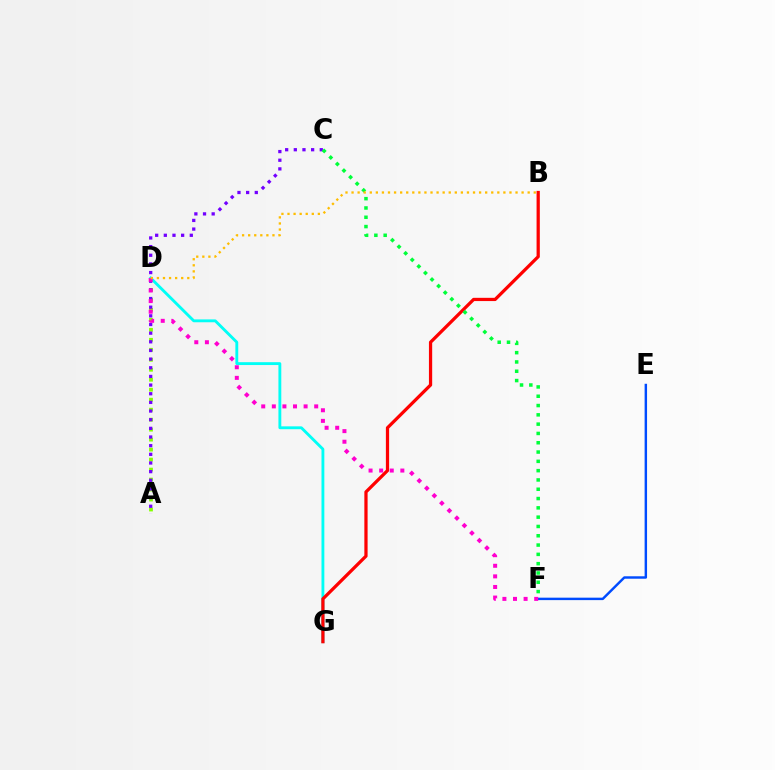{('E', 'F'): [{'color': '#004bff', 'line_style': 'solid', 'thickness': 1.76}], ('A', 'D'): [{'color': '#84ff00', 'line_style': 'dotted', 'thickness': 2.71}], ('A', 'C'): [{'color': '#7200ff', 'line_style': 'dotted', 'thickness': 2.35}], ('D', 'G'): [{'color': '#00fff6', 'line_style': 'solid', 'thickness': 2.06}], ('B', 'G'): [{'color': '#ff0000', 'line_style': 'solid', 'thickness': 2.34}], ('D', 'F'): [{'color': '#ff00cf', 'line_style': 'dotted', 'thickness': 2.88}], ('C', 'F'): [{'color': '#00ff39', 'line_style': 'dotted', 'thickness': 2.53}], ('B', 'D'): [{'color': '#ffbd00', 'line_style': 'dotted', 'thickness': 1.65}]}